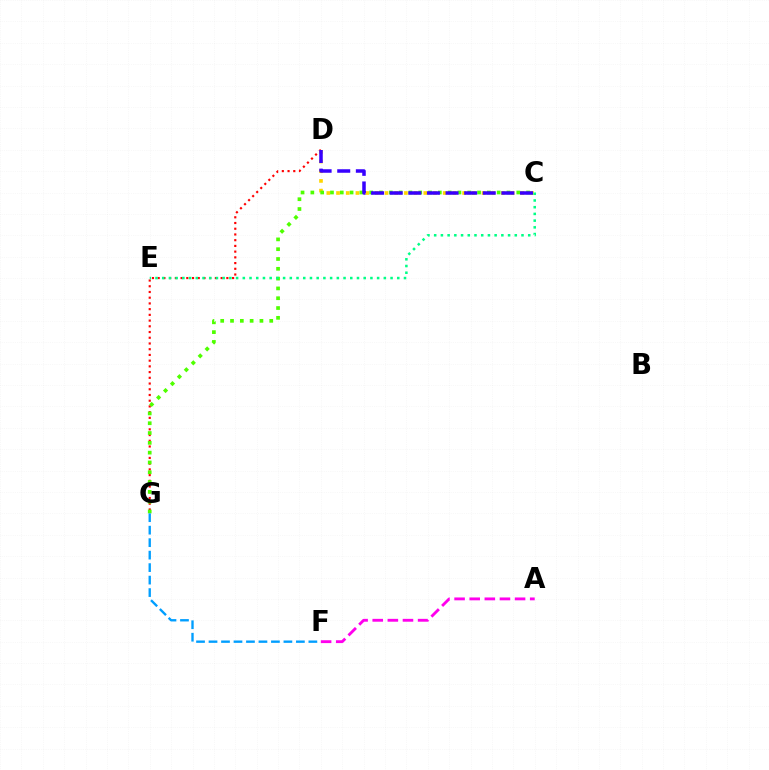{('A', 'F'): [{'color': '#ff00ed', 'line_style': 'dashed', 'thickness': 2.05}], ('D', 'G'): [{'color': '#ff0000', 'line_style': 'dotted', 'thickness': 1.55}], ('C', 'D'): [{'color': '#ffd500', 'line_style': 'dotted', 'thickness': 2.63}, {'color': '#3700ff', 'line_style': 'dashed', 'thickness': 2.53}], ('C', 'G'): [{'color': '#4fff00', 'line_style': 'dotted', 'thickness': 2.66}], ('C', 'E'): [{'color': '#00ff86', 'line_style': 'dotted', 'thickness': 1.82}], ('F', 'G'): [{'color': '#009eff', 'line_style': 'dashed', 'thickness': 1.7}]}